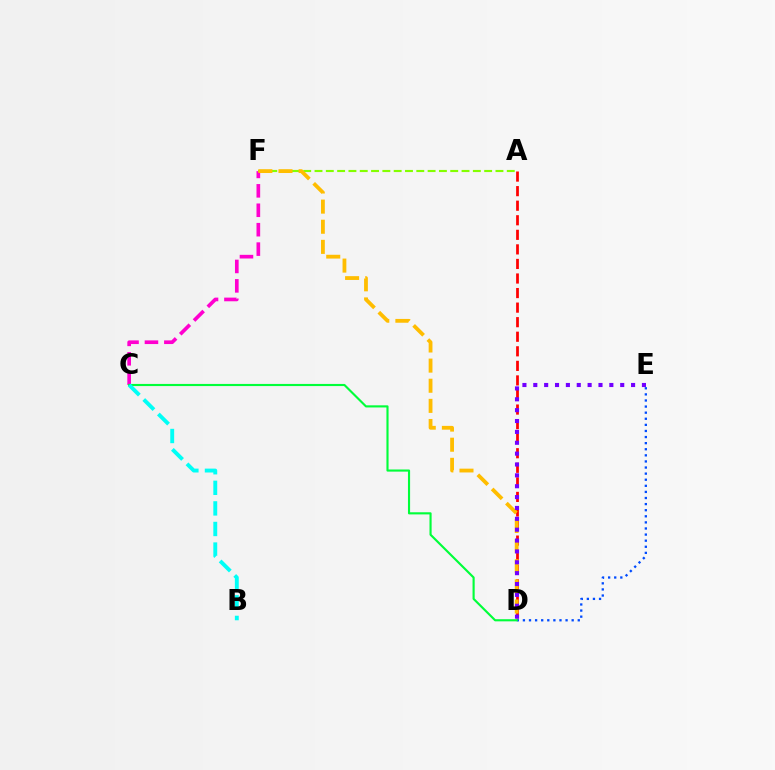{('C', 'F'): [{'color': '#ff00cf', 'line_style': 'dashed', 'thickness': 2.64}], ('A', 'F'): [{'color': '#84ff00', 'line_style': 'dashed', 'thickness': 1.54}], ('A', 'D'): [{'color': '#ff0000', 'line_style': 'dashed', 'thickness': 1.98}], ('D', 'F'): [{'color': '#ffbd00', 'line_style': 'dashed', 'thickness': 2.73}], ('D', 'E'): [{'color': '#004bff', 'line_style': 'dotted', 'thickness': 1.66}, {'color': '#7200ff', 'line_style': 'dotted', 'thickness': 2.95}], ('C', 'D'): [{'color': '#00ff39', 'line_style': 'solid', 'thickness': 1.54}], ('B', 'C'): [{'color': '#00fff6', 'line_style': 'dashed', 'thickness': 2.8}]}